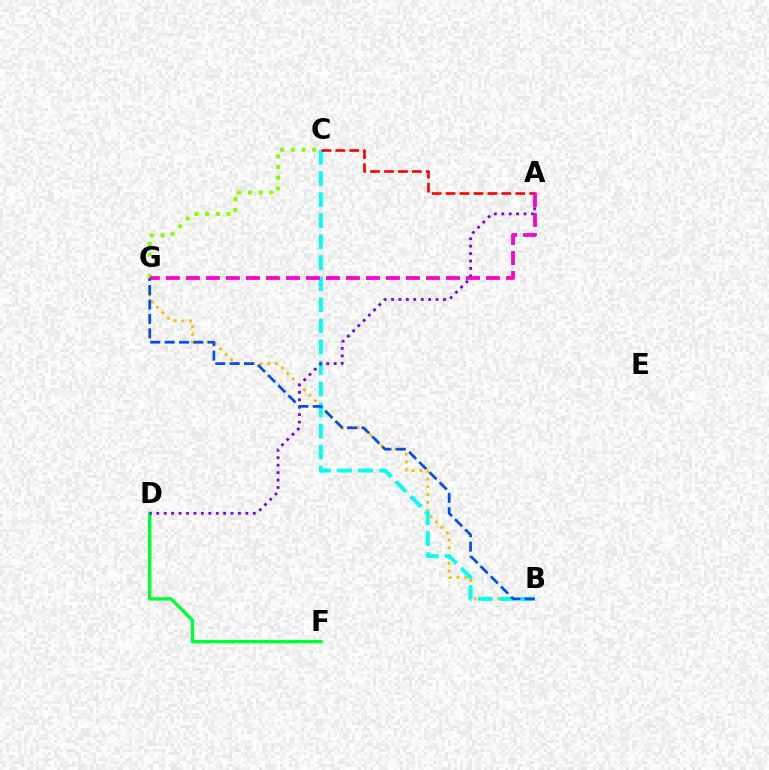{('D', 'F'): [{'color': '#00ff39', 'line_style': 'solid', 'thickness': 2.48}], ('B', 'G'): [{'color': '#ffbd00', 'line_style': 'dotted', 'thickness': 2.1}, {'color': '#004bff', 'line_style': 'dashed', 'thickness': 1.96}], ('B', 'C'): [{'color': '#00fff6', 'line_style': 'dashed', 'thickness': 2.86}], ('A', 'D'): [{'color': '#7200ff', 'line_style': 'dotted', 'thickness': 2.02}], ('C', 'G'): [{'color': '#84ff00', 'line_style': 'dotted', 'thickness': 2.91}], ('A', 'C'): [{'color': '#ff0000', 'line_style': 'dashed', 'thickness': 1.89}], ('A', 'G'): [{'color': '#ff00cf', 'line_style': 'dashed', 'thickness': 2.72}]}